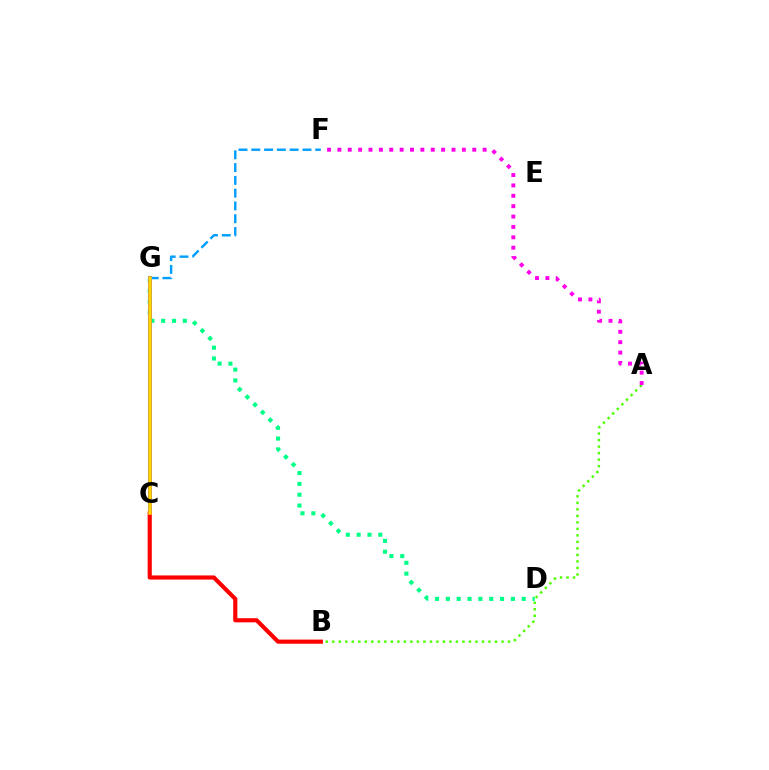{('D', 'G'): [{'color': '#00ff86', 'line_style': 'dotted', 'thickness': 2.94}], ('C', 'G'): [{'color': '#3700ff', 'line_style': 'solid', 'thickness': 2.88}, {'color': '#ffd500', 'line_style': 'solid', 'thickness': 2.59}], ('F', 'G'): [{'color': '#009eff', 'line_style': 'dashed', 'thickness': 1.74}], ('A', 'B'): [{'color': '#4fff00', 'line_style': 'dotted', 'thickness': 1.77}], ('B', 'C'): [{'color': '#ff0000', 'line_style': 'solid', 'thickness': 2.99}], ('A', 'F'): [{'color': '#ff00ed', 'line_style': 'dotted', 'thickness': 2.82}]}